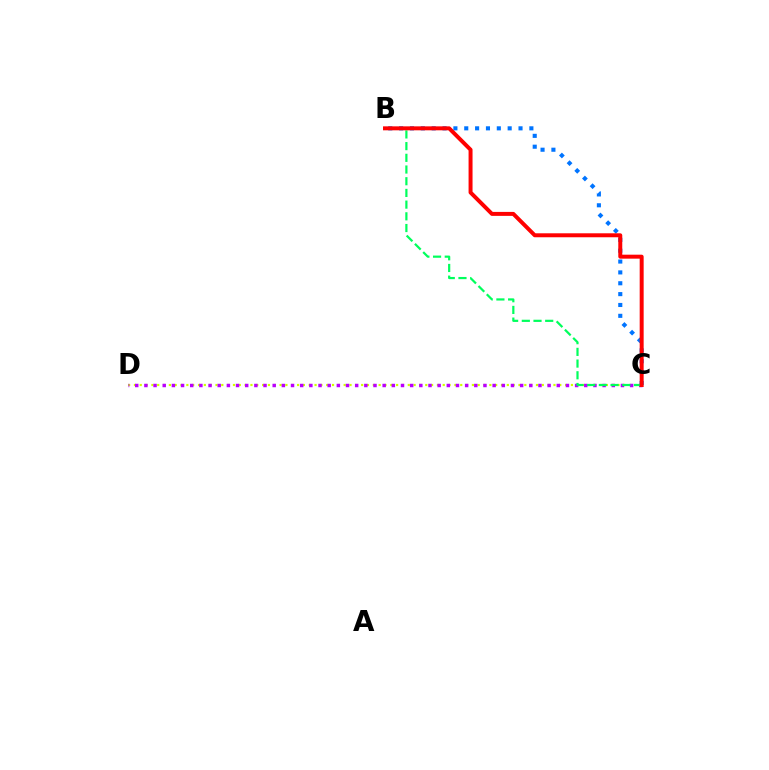{('B', 'C'): [{'color': '#0074ff', 'line_style': 'dotted', 'thickness': 2.95}, {'color': '#00ff5c', 'line_style': 'dashed', 'thickness': 1.59}, {'color': '#ff0000', 'line_style': 'solid', 'thickness': 2.86}], ('C', 'D'): [{'color': '#d1ff00', 'line_style': 'dotted', 'thickness': 1.58}, {'color': '#b900ff', 'line_style': 'dotted', 'thickness': 2.49}]}